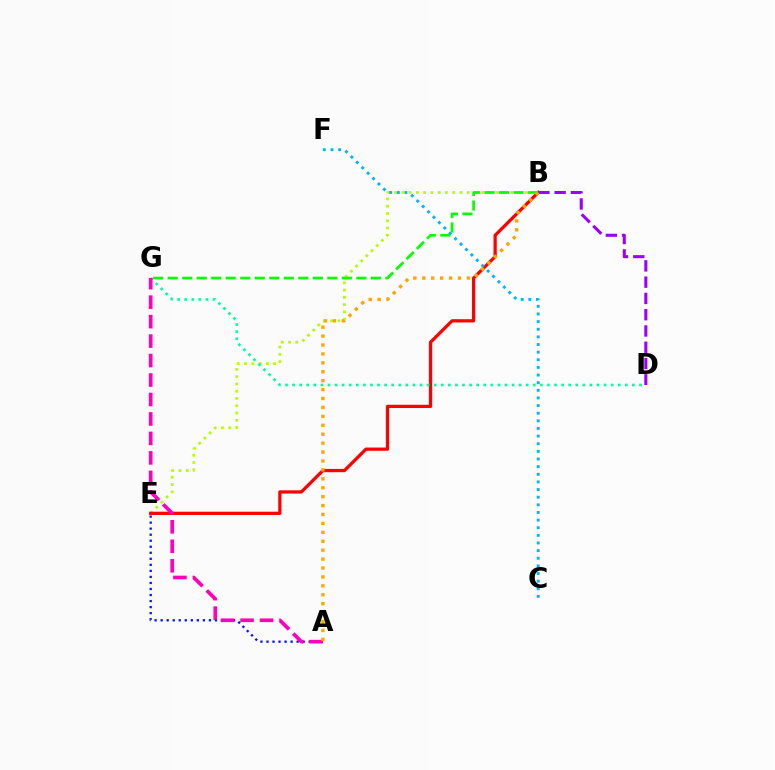{('A', 'E'): [{'color': '#0010ff', 'line_style': 'dotted', 'thickness': 1.64}], ('B', 'E'): [{'color': '#b3ff00', 'line_style': 'dotted', 'thickness': 1.97}, {'color': '#ff0000', 'line_style': 'solid', 'thickness': 2.34}], ('B', 'G'): [{'color': '#08ff00', 'line_style': 'dashed', 'thickness': 1.97}], ('B', 'D'): [{'color': '#9b00ff', 'line_style': 'dashed', 'thickness': 2.21}], ('D', 'G'): [{'color': '#00ff9d', 'line_style': 'dotted', 'thickness': 1.92}], ('C', 'F'): [{'color': '#00b5ff', 'line_style': 'dotted', 'thickness': 2.07}], ('A', 'G'): [{'color': '#ff00bd', 'line_style': 'dashed', 'thickness': 2.64}], ('A', 'B'): [{'color': '#ffa500', 'line_style': 'dotted', 'thickness': 2.42}]}